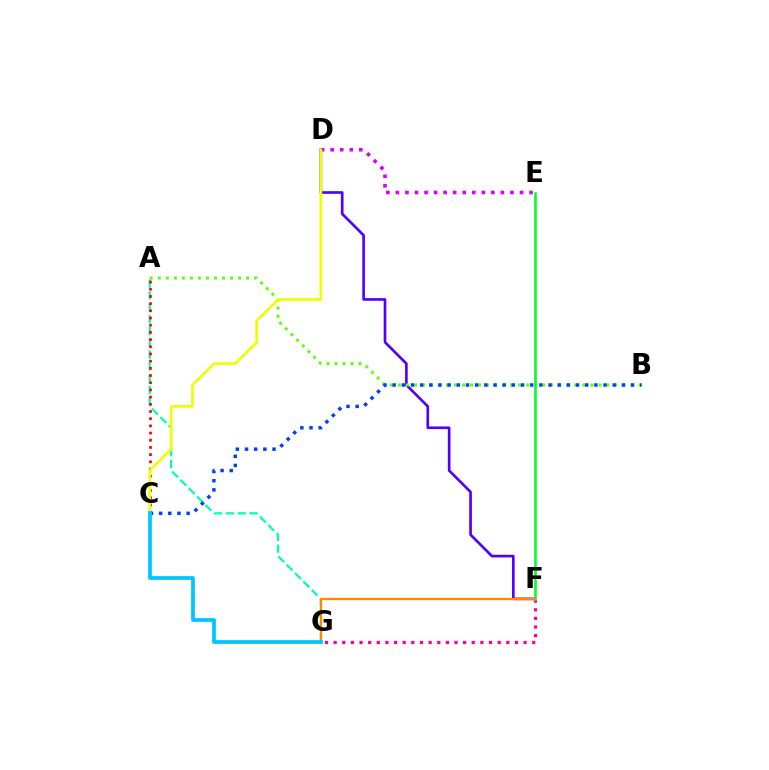{('D', 'E'): [{'color': '#d600ff', 'line_style': 'dotted', 'thickness': 2.59}], ('D', 'F'): [{'color': '#4f00ff', 'line_style': 'solid', 'thickness': 1.91}], ('F', 'G'): [{'color': '#ff00a0', 'line_style': 'dotted', 'thickness': 2.35}, {'color': '#ff8800', 'line_style': 'solid', 'thickness': 1.65}], ('A', 'B'): [{'color': '#66ff00', 'line_style': 'dotted', 'thickness': 2.18}], ('A', 'G'): [{'color': '#00ffaf', 'line_style': 'dashed', 'thickness': 1.61}], ('E', 'F'): [{'color': '#00ff27', 'line_style': 'solid', 'thickness': 1.84}], ('B', 'C'): [{'color': '#003fff', 'line_style': 'dotted', 'thickness': 2.49}], ('A', 'C'): [{'color': '#ff0000', 'line_style': 'dotted', 'thickness': 1.95}], ('C', 'D'): [{'color': '#eeff00', 'line_style': 'solid', 'thickness': 1.93}], ('C', 'G'): [{'color': '#00c7ff', 'line_style': 'solid', 'thickness': 2.69}]}